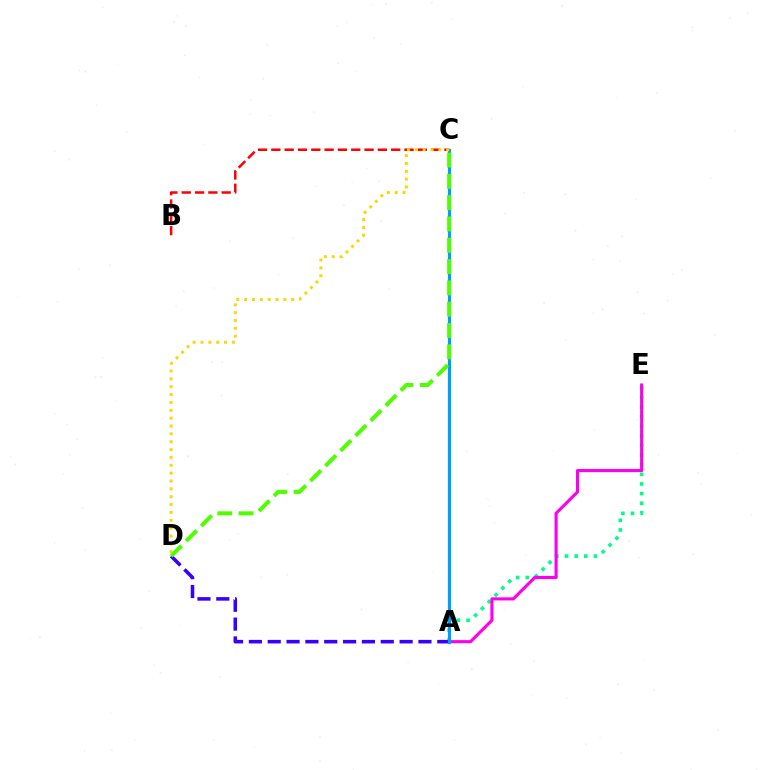{('A', 'E'): [{'color': '#00ff86', 'line_style': 'dotted', 'thickness': 2.61}, {'color': '#ff00ed', 'line_style': 'solid', 'thickness': 2.24}], ('A', 'D'): [{'color': '#3700ff', 'line_style': 'dashed', 'thickness': 2.56}], ('A', 'C'): [{'color': '#009eff', 'line_style': 'solid', 'thickness': 2.33}], ('B', 'C'): [{'color': '#ff0000', 'line_style': 'dashed', 'thickness': 1.81}], ('C', 'D'): [{'color': '#ffd500', 'line_style': 'dotted', 'thickness': 2.13}, {'color': '#4fff00', 'line_style': 'dashed', 'thickness': 2.89}]}